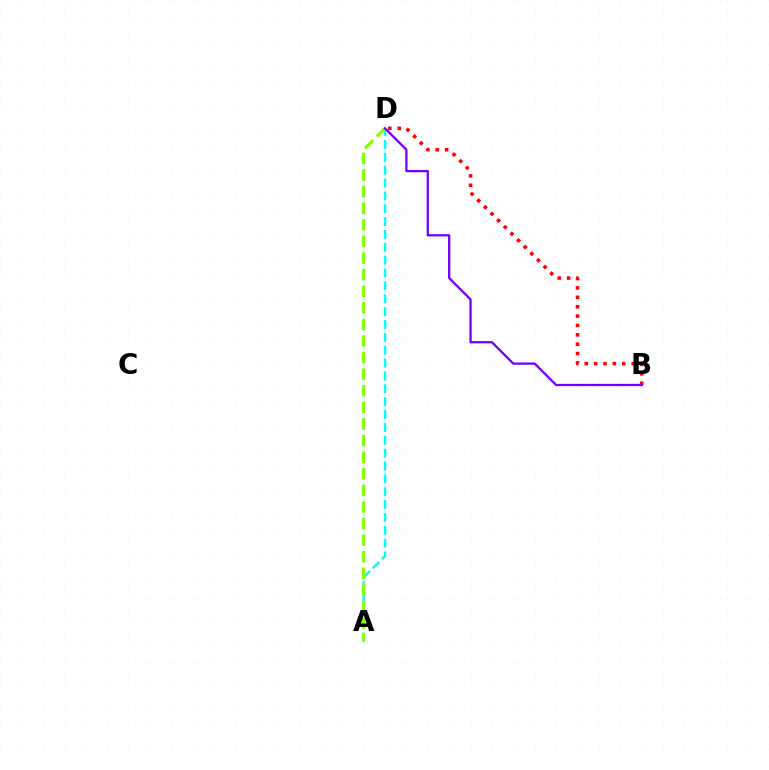{('A', 'D'): [{'color': '#00fff6', 'line_style': 'dashed', 'thickness': 1.75}, {'color': '#84ff00', 'line_style': 'dashed', 'thickness': 2.25}], ('B', 'D'): [{'color': '#ff0000', 'line_style': 'dotted', 'thickness': 2.55}, {'color': '#7200ff', 'line_style': 'solid', 'thickness': 1.65}]}